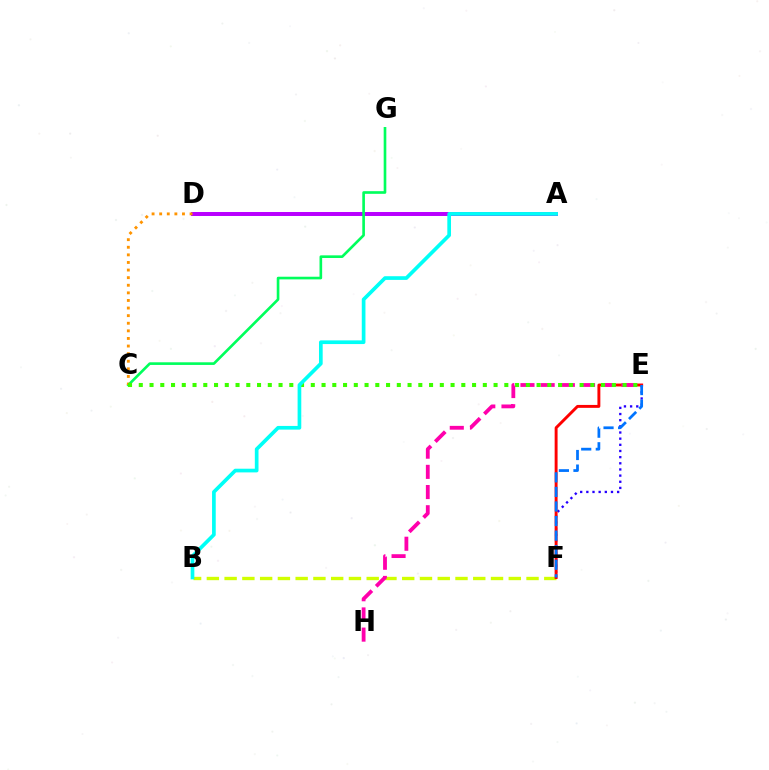{('A', 'D'): [{'color': '#b900ff', 'line_style': 'solid', 'thickness': 2.86}], ('B', 'F'): [{'color': '#d1ff00', 'line_style': 'dashed', 'thickness': 2.41}], ('E', 'F'): [{'color': '#2500ff', 'line_style': 'dotted', 'thickness': 1.67}, {'color': '#ff0000', 'line_style': 'solid', 'thickness': 2.1}, {'color': '#0074ff', 'line_style': 'dashed', 'thickness': 1.98}], ('E', 'H'): [{'color': '#ff00ac', 'line_style': 'dashed', 'thickness': 2.74}], ('C', 'G'): [{'color': '#00ff5c', 'line_style': 'solid', 'thickness': 1.91}], ('C', 'D'): [{'color': '#ff9400', 'line_style': 'dotted', 'thickness': 2.06}], ('C', 'E'): [{'color': '#3dff00', 'line_style': 'dotted', 'thickness': 2.92}], ('A', 'B'): [{'color': '#00fff6', 'line_style': 'solid', 'thickness': 2.65}]}